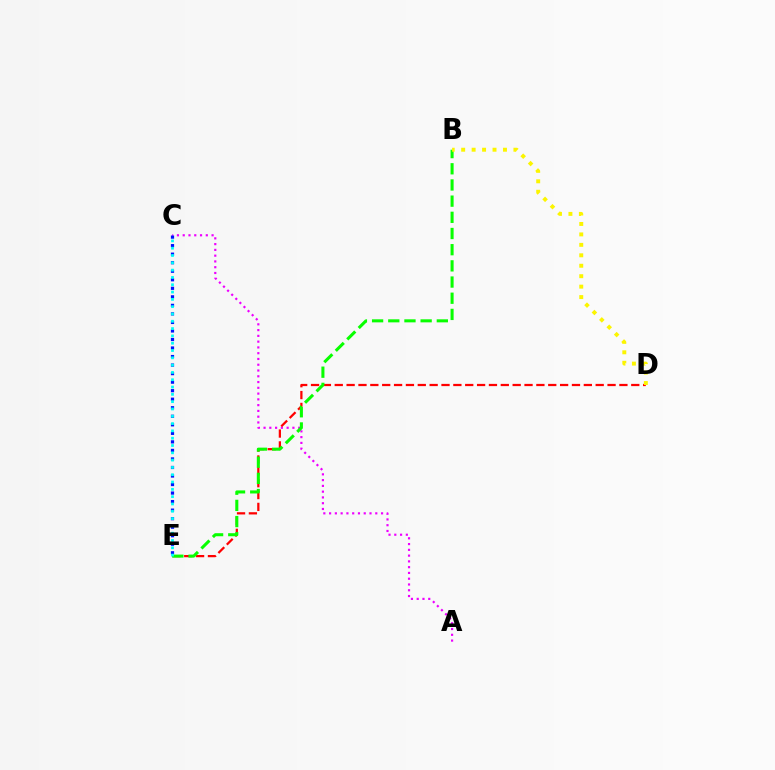{('A', 'C'): [{'color': '#ee00ff', 'line_style': 'dotted', 'thickness': 1.57}], ('C', 'E'): [{'color': '#0010ff', 'line_style': 'dotted', 'thickness': 2.32}, {'color': '#00fff6', 'line_style': 'dotted', 'thickness': 1.99}], ('D', 'E'): [{'color': '#ff0000', 'line_style': 'dashed', 'thickness': 1.61}], ('B', 'E'): [{'color': '#08ff00', 'line_style': 'dashed', 'thickness': 2.2}], ('B', 'D'): [{'color': '#fcf500', 'line_style': 'dotted', 'thickness': 2.84}]}